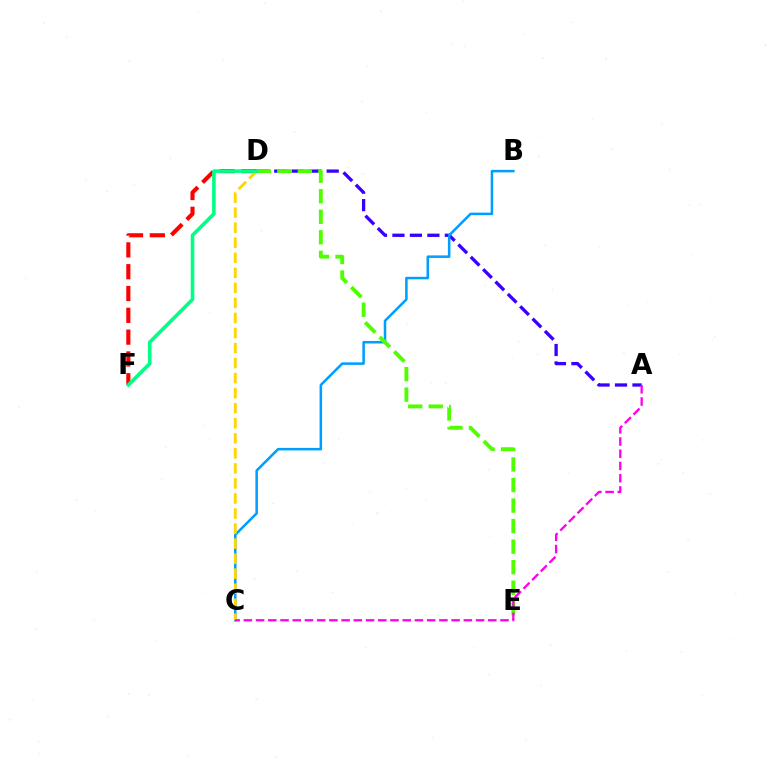{('A', 'D'): [{'color': '#3700ff', 'line_style': 'dashed', 'thickness': 2.37}], ('B', 'C'): [{'color': '#009eff', 'line_style': 'solid', 'thickness': 1.83}], ('D', 'F'): [{'color': '#ff0000', 'line_style': 'dashed', 'thickness': 2.96}, {'color': '#00ff86', 'line_style': 'solid', 'thickness': 2.59}], ('D', 'E'): [{'color': '#4fff00', 'line_style': 'dashed', 'thickness': 2.79}], ('C', 'D'): [{'color': '#ffd500', 'line_style': 'dashed', 'thickness': 2.04}], ('A', 'C'): [{'color': '#ff00ed', 'line_style': 'dashed', 'thickness': 1.66}]}